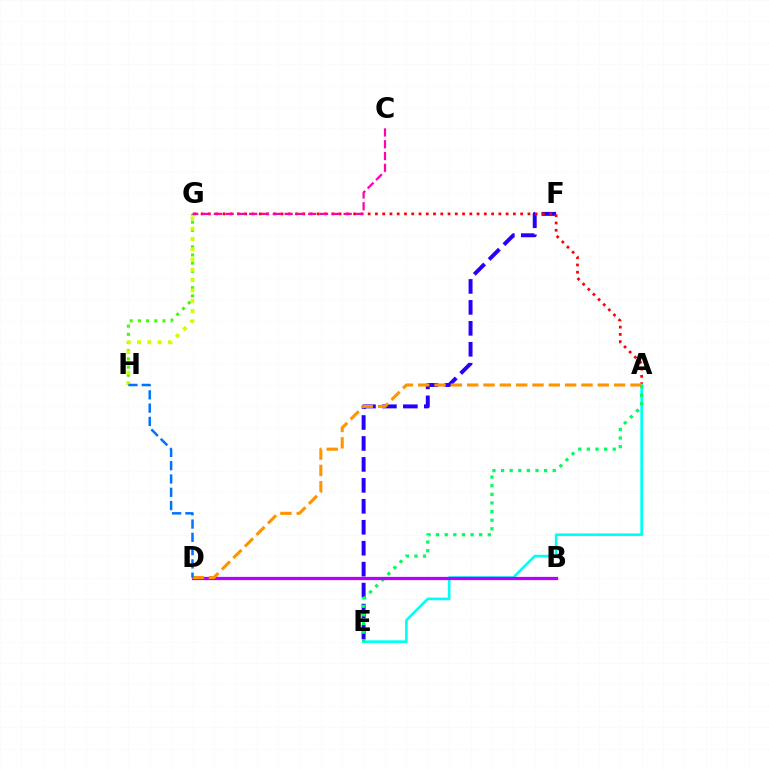{('E', 'F'): [{'color': '#2500ff', 'line_style': 'dashed', 'thickness': 2.85}], ('A', 'G'): [{'color': '#ff0000', 'line_style': 'dotted', 'thickness': 1.97}], ('G', 'H'): [{'color': '#3dff00', 'line_style': 'dotted', 'thickness': 2.22}, {'color': '#d1ff00', 'line_style': 'dotted', 'thickness': 2.8}], ('A', 'E'): [{'color': '#00fff6', 'line_style': 'solid', 'thickness': 1.93}, {'color': '#00ff5c', 'line_style': 'dotted', 'thickness': 2.34}], ('B', 'D'): [{'color': '#b900ff', 'line_style': 'solid', 'thickness': 2.35}], ('A', 'D'): [{'color': '#ff9400', 'line_style': 'dashed', 'thickness': 2.22}], ('C', 'G'): [{'color': '#ff00ac', 'line_style': 'dashed', 'thickness': 1.6}], ('D', 'H'): [{'color': '#0074ff', 'line_style': 'dashed', 'thickness': 1.81}]}